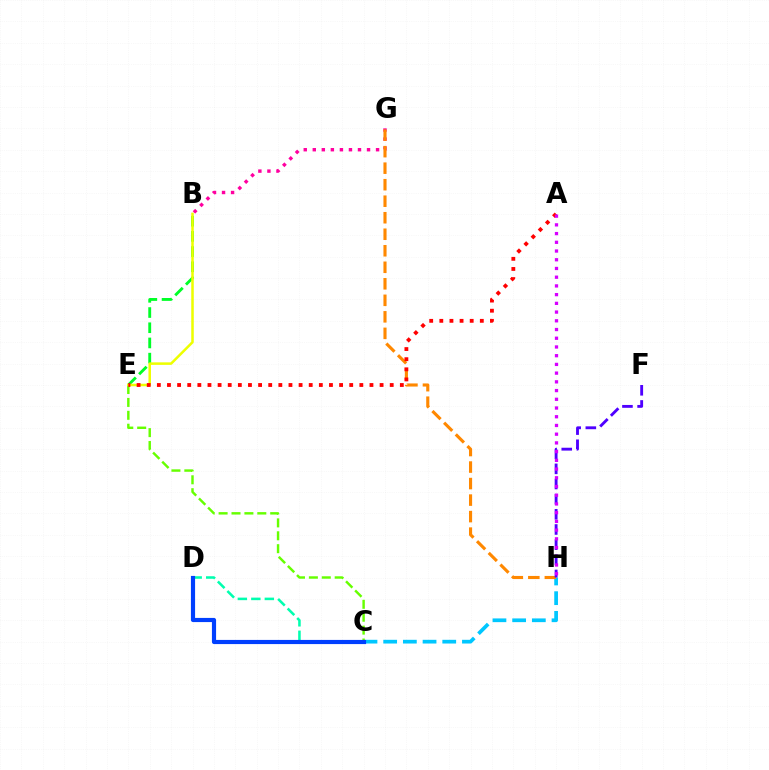{('C', 'H'): [{'color': '#00c7ff', 'line_style': 'dashed', 'thickness': 2.67}], ('C', 'D'): [{'color': '#00ffaf', 'line_style': 'dashed', 'thickness': 1.83}, {'color': '#003fff', 'line_style': 'solid', 'thickness': 3.0}], ('C', 'E'): [{'color': '#66ff00', 'line_style': 'dashed', 'thickness': 1.75}], ('B', 'G'): [{'color': '#ff00a0', 'line_style': 'dotted', 'thickness': 2.46}], ('B', 'E'): [{'color': '#00ff27', 'line_style': 'dashed', 'thickness': 2.07}, {'color': '#eeff00', 'line_style': 'solid', 'thickness': 1.82}], ('G', 'H'): [{'color': '#ff8800', 'line_style': 'dashed', 'thickness': 2.24}], ('F', 'H'): [{'color': '#4f00ff', 'line_style': 'dashed', 'thickness': 2.06}], ('A', 'E'): [{'color': '#ff0000', 'line_style': 'dotted', 'thickness': 2.75}], ('A', 'H'): [{'color': '#d600ff', 'line_style': 'dotted', 'thickness': 2.37}]}